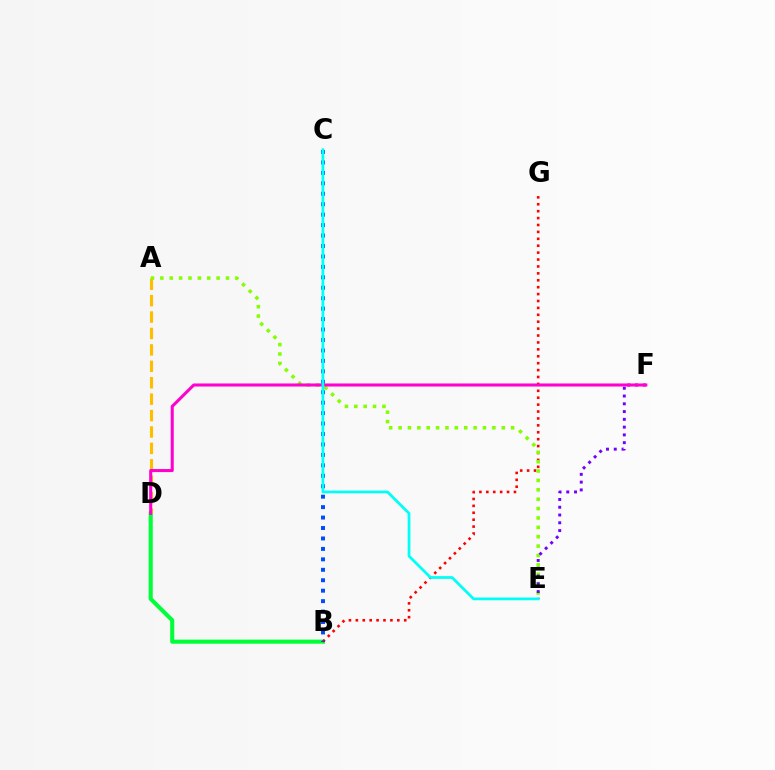{('B', 'D'): [{'color': '#00ff39', 'line_style': 'solid', 'thickness': 2.94}], ('A', 'D'): [{'color': '#ffbd00', 'line_style': 'dashed', 'thickness': 2.23}], ('B', 'G'): [{'color': '#ff0000', 'line_style': 'dotted', 'thickness': 1.88}], ('A', 'E'): [{'color': '#84ff00', 'line_style': 'dotted', 'thickness': 2.55}], ('E', 'F'): [{'color': '#7200ff', 'line_style': 'dotted', 'thickness': 2.11}], ('B', 'C'): [{'color': '#004bff', 'line_style': 'dotted', 'thickness': 2.84}], ('D', 'F'): [{'color': '#ff00cf', 'line_style': 'solid', 'thickness': 2.19}], ('C', 'E'): [{'color': '#00fff6', 'line_style': 'solid', 'thickness': 1.98}]}